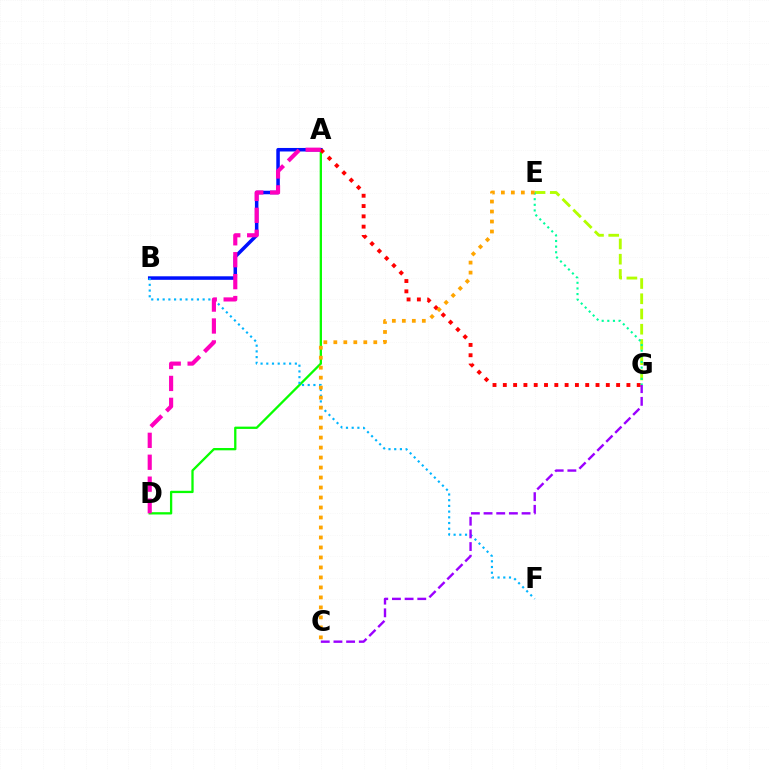{('A', 'D'): [{'color': '#08ff00', 'line_style': 'solid', 'thickness': 1.65}, {'color': '#ff00bd', 'line_style': 'dashed', 'thickness': 2.98}], ('A', 'B'): [{'color': '#0010ff', 'line_style': 'solid', 'thickness': 2.54}], ('A', 'G'): [{'color': '#ff0000', 'line_style': 'dotted', 'thickness': 2.8}], ('B', 'F'): [{'color': '#00b5ff', 'line_style': 'dotted', 'thickness': 1.55}], ('E', 'G'): [{'color': '#b3ff00', 'line_style': 'dashed', 'thickness': 2.07}, {'color': '#00ff9d', 'line_style': 'dotted', 'thickness': 1.53}], ('C', 'G'): [{'color': '#9b00ff', 'line_style': 'dashed', 'thickness': 1.72}], ('C', 'E'): [{'color': '#ffa500', 'line_style': 'dotted', 'thickness': 2.71}]}